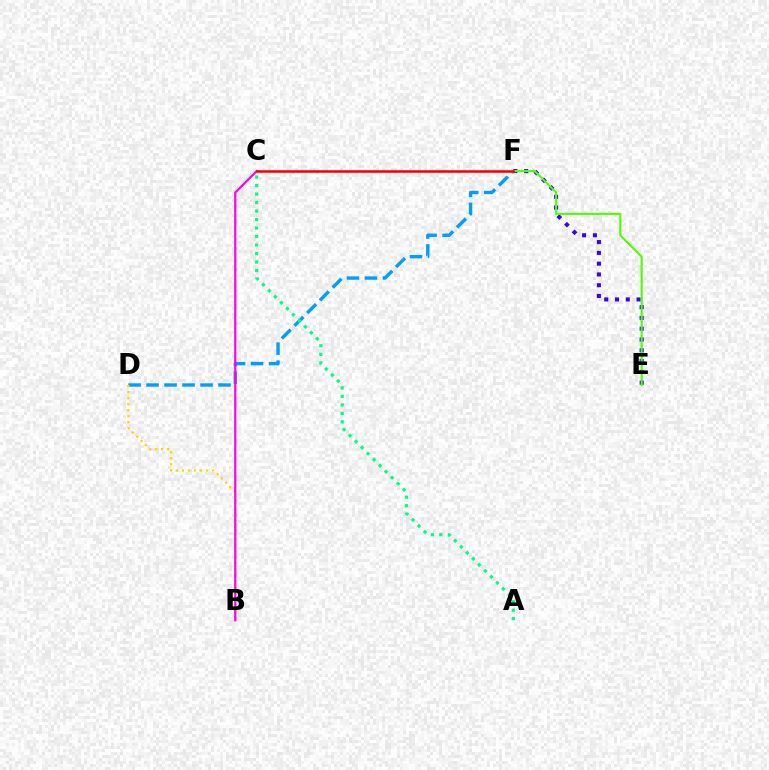{('E', 'F'): [{'color': '#3700ff', 'line_style': 'dotted', 'thickness': 2.93}, {'color': '#4fff00', 'line_style': 'solid', 'thickness': 1.51}], ('D', 'F'): [{'color': '#009eff', 'line_style': 'dashed', 'thickness': 2.44}], ('B', 'D'): [{'color': '#ffd500', 'line_style': 'dotted', 'thickness': 1.64}], ('B', 'C'): [{'color': '#ff00ed', 'line_style': 'solid', 'thickness': 1.59}], ('C', 'F'): [{'color': '#ff0000', 'line_style': 'solid', 'thickness': 1.86}], ('A', 'C'): [{'color': '#00ff86', 'line_style': 'dotted', 'thickness': 2.31}]}